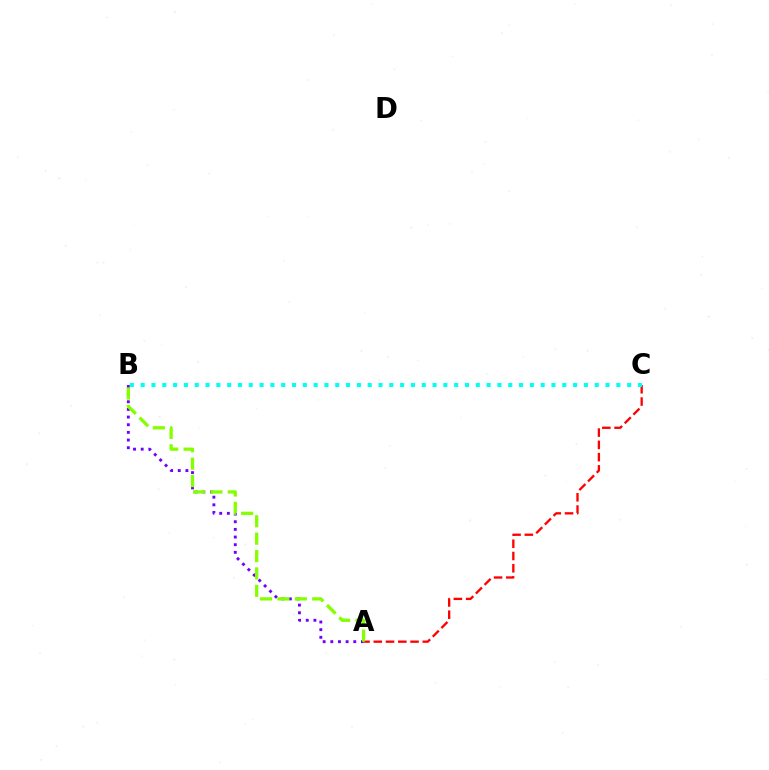{('A', 'C'): [{'color': '#ff0000', 'line_style': 'dashed', 'thickness': 1.67}], ('A', 'B'): [{'color': '#7200ff', 'line_style': 'dotted', 'thickness': 2.08}, {'color': '#84ff00', 'line_style': 'dashed', 'thickness': 2.36}], ('B', 'C'): [{'color': '#00fff6', 'line_style': 'dotted', 'thickness': 2.94}]}